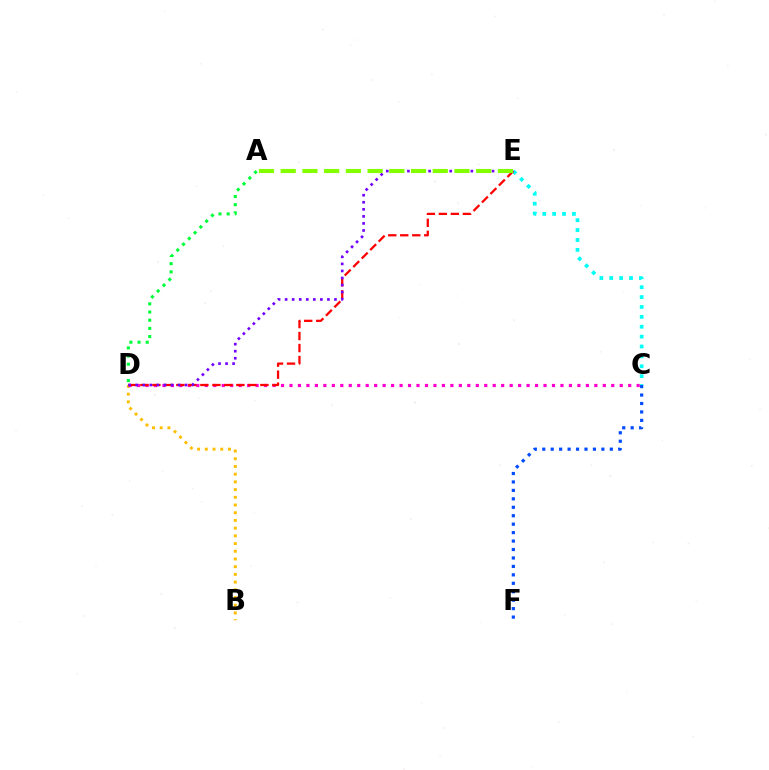{('B', 'D'): [{'color': '#ffbd00', 'line_style': 'dotted', 'thickness': 2.09}], ('C', 'F'): [{'color': '#004bff', 'line_style': 'dotted', 'thickness': 2.29}], ('C', 'D'): [{'color': '#ff00cf', 'line_style': 'dotted', 'thickness': 2.3}], ('C', 'E'): [{'color': '#00fff6', 'line_style': 'dotted', 'thickness': 2.69}], ('D', 'E'): [{'color': '#ff0000', 'line_style': 'dashed', 'thickness': 1.63}, {'color': '#7200ff', 'line_style': 'dotted', 'thickness': 1.92}], ('A', 'E'): [{'color': '#84ff00', 'line_style': 'dashed', 'thickness': 2.95}], ('A', 'D'): [{'color': '#00ff39', 'line_style': 'dotted', 'thickness': 2.22}]}